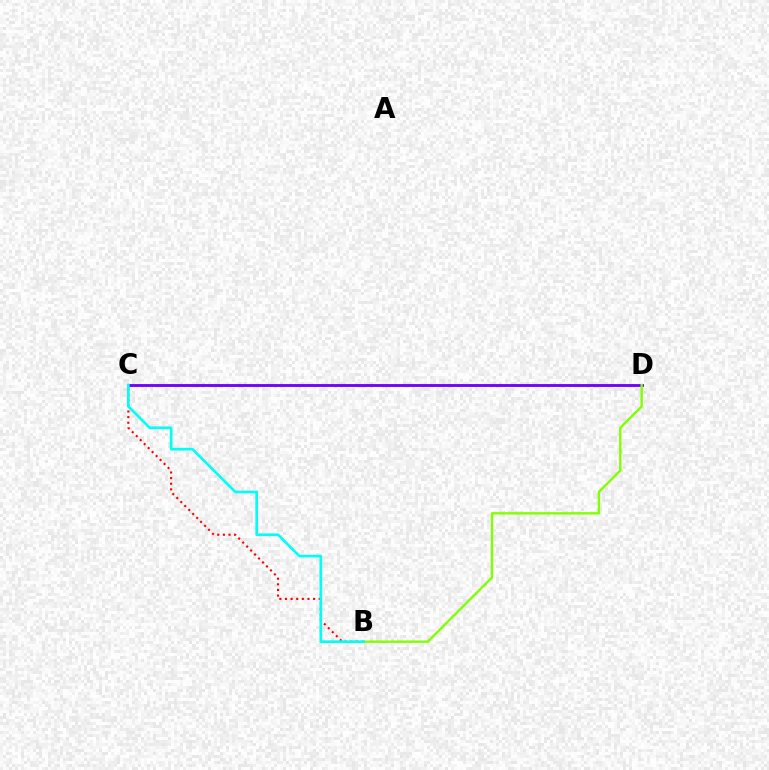{('B', 'C'): [{'color': '#ff0000', 'line_style': 'dotted', 'thickness': 1.53}, {'color': '#00fff6', 'line_style': 'solid', 'thickness': 1.91}], ('C', 'D'): [{'color': '#7200ff', 'line_style': 'solid', 'thickness': 2.06}], ('B', 'D'): [{'color': '#84ff00', 'line_style': 'solid', 'thickness': 1.72}]}